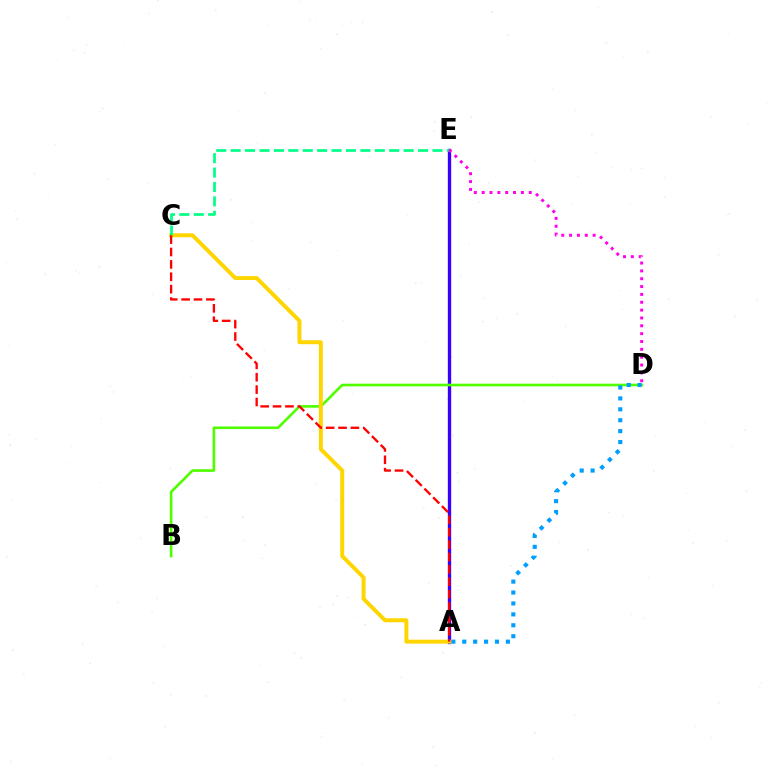{('A', 'E'): [{'color': '#3700ff', 'line_style': 'solid', 'thickness': 2.4}], ('B', 'D'): [{'color': '#4fff00', 'line_style': 'solid', 'thickness': 1.89}], ('A', 'C'): [{'color': '#ffd500', 'line_style': 'solid', 'thickness': 2.84}, {'color': '#ff0000', 'line_style': 'dashed', 'thickness': 1.68}], ('C', 'E'): [{'color': '#00ff86', 'line_style': 'dashed', 'thickness': 1.96}], ('D', 'E'): [{'color': '#ff00ed', 'line_style': 'dotted', 'thickness': 2.13}], ('A', 'D'): [{'color': '#009eff', 'line_style': 'dotted', 'thickness': 2.96}]}